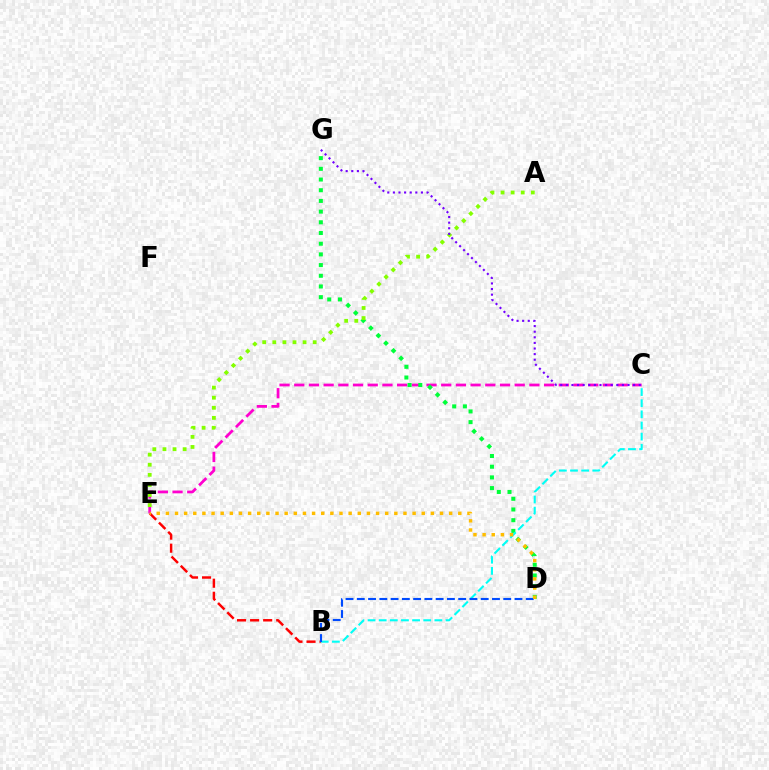{('B', 'E'): [{'color': '#ff0000', 'line_style': 'dashed', 'thickness': 1.77}], ('C', 'E'): [{'color': '#ff00cf', 'line_style': 'dashed', 'thickness': 2.0}], ('D', 'G'): [{'color': '#00ff39', 'line_style': 'dotted', 'thickness': 2.91}], ('B', 'C'): [{'color': '#00fff6', 'line_style': 'dashed', 'thickness': 1.51}], ('A', 'E'): [{'color': '#84ff00', 'line_style': 'dotted', 'thickness': 2.74}], ('B', 'D'): [{'color': '#004bff', 'line_style': 'dashed', 'thickness': 1.53}], ('D', 'E'): [{'color': '#ffbd00', 'line_style': 'dotted', 'thickness': 2.48}], ('C', 'G'): [{'color': '#7200ff', 'line_style': 'dotted', 'thickness': 1.52}]}